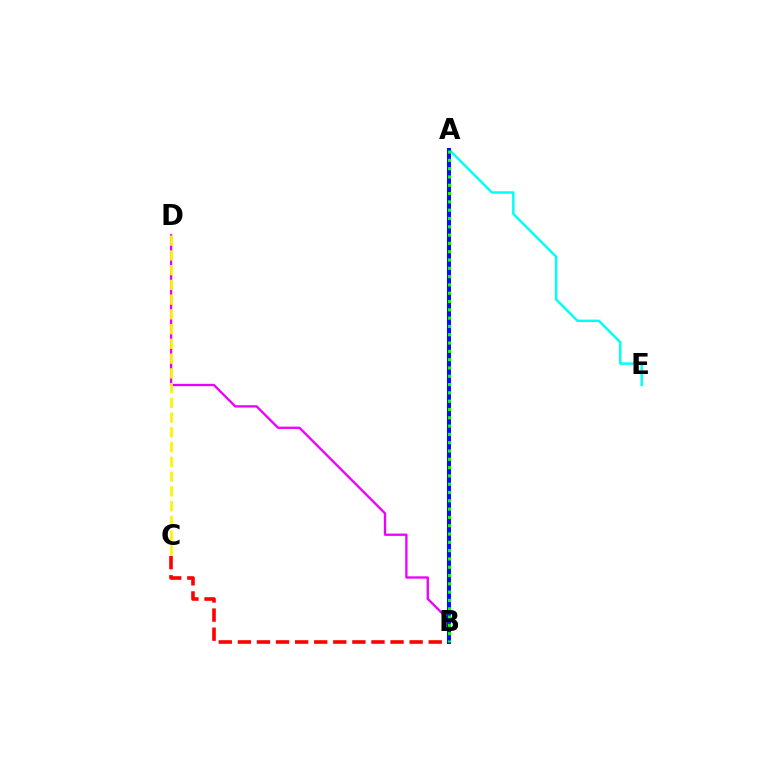{('B', 'D'): [{'color': '#ee00ff', 'line_style': 'solid', 'thickness': 1.67}], ('B', 'C'): [{'color': '#ff0000', 'line_style': 'dashed', 'thickness': 2.59}], ('A', 'E'): [{'color': '#00fff6', 'line_style': 'solid', 'thickness': 1.77}], ('A', 'B'): [{'color': '#0010ff', 'line_style': 'solid', 'thickness': 2.91}, {'color': '#08ff00', 'line_style': 'dotted', 'thickness': 2.26}], ('C', 'D'): [{'color': '#fcf500', 'line_style': 'dashed', 'thickness': 2.0}]}